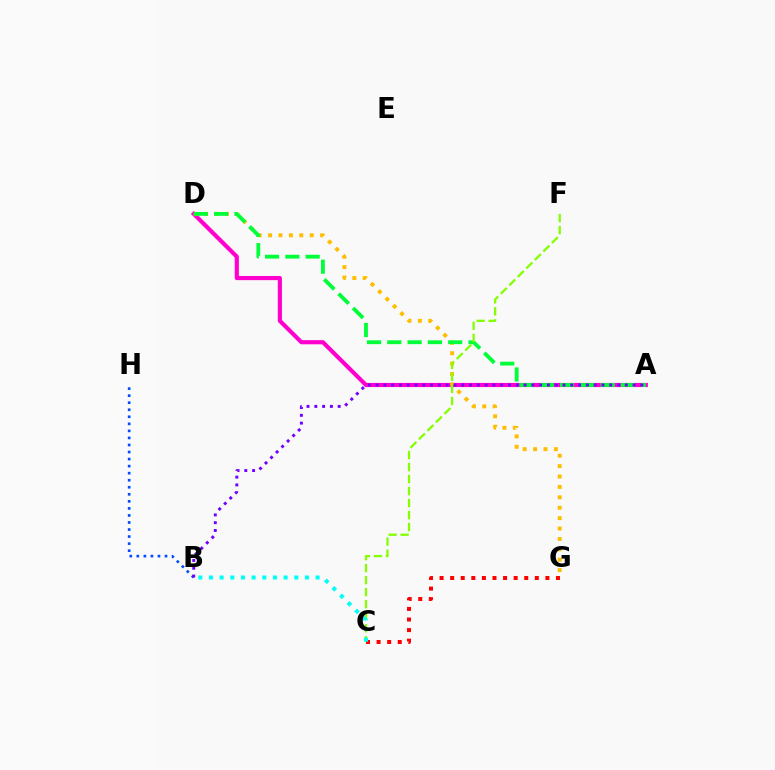{('A', 'D'): [{'color': '#ff00cf', 'line_style': 'solid', 'thickness': 2.99}, {'color': '#00ff39', 'line_style': 'dashed', 'thickness': 2.76}], ('D', 'G'): [{'color': '#ffbd00', 'line_style': 'dotted', 'thickness': 2.83}], ('C', 'G'): [{'color': '#ff0000', 'line_style': 'dotted', 'thickness': 2.88}], ('C', 'F'): [{'color': '#84ff00', 'line_style': 'dashed', 'thickness': 1.63}], ('B', 'H'): [{'color': '#004bff', 'line_style': 'dotted', 'thickness': 1.91}], ('A', 'B'): [{'color': '#7200ff', 'line_style': 'dotted', 'thickness': 2.12}], ('B', 'C'): [{'color': '#00fff6', 'line_style': 'dotted', 'thickness': 2.9}]}